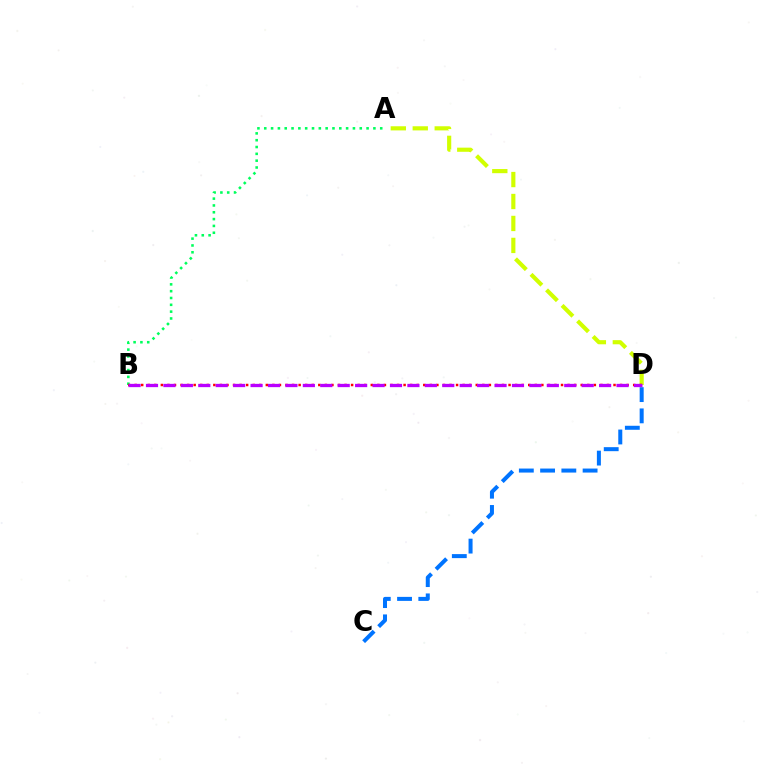{('C', 'D'): [{'color': '#0074ff', 'line_style': 'dashed', 'thickness': 2.89}], ('A', 'B'): [{'color': '#00ff5c', 'line_style': 'dotted', 'thickness': 1.85}], ('A', 'D'): [{'color': '#d1ff00', 'line_style': 'dashed', 'thickness': 2.98}], ('B', 'D'): [{'color': '#ff0000', 'line_style': 'dotted', 'thickness': 1.78}, {'color': '#b900ff', 'line_style': 'dashed', 'thickness': 2.37}]}